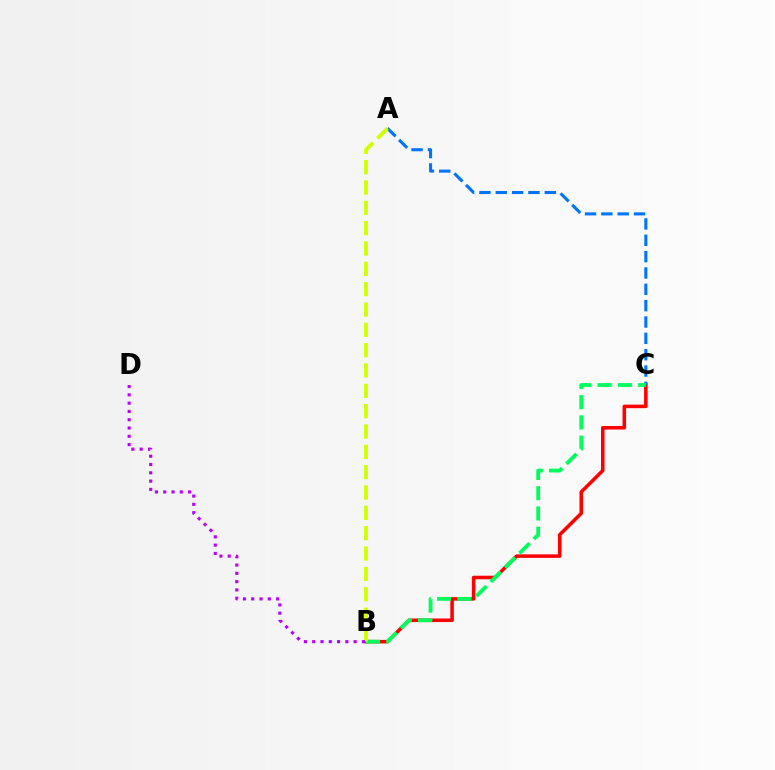{('B', 'C'): [{'color': '#ff0000', 'line_style': 'solid', 'thickness': 2.54}, {'color': '#00ff5c', 'line_style': 'dashed', 'thickness': 2.75}], ('A', 'C'): [{'color': '#0074ff', 'line_style': 'dashed', 'thickness': 2.22}], ('A', 'B'): [{'color': '#d1ff00', 'line_style': 'dashed', 'thickness': 2.76}], ('B', 'D'): [{'color': '#b900ff', 'line_style': 'dotted', 'thickness': 2.25}]}